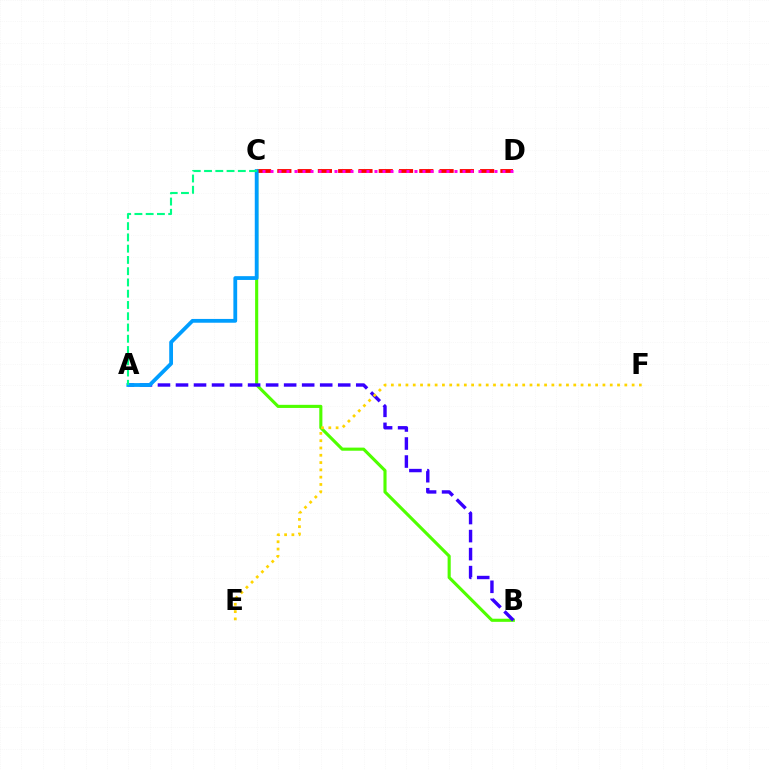{('C', 'D'): [{'color': '#ff0000', 'line_style': 'dashed', 'thickness': 2.75}, {'color': '#ff00ed', 'line_style': 'dotted', 'thickness': 2.17}], ('B', 'C'): [{'color': '#4fff00', 'line_style': 'solid', 'thickness': 2.24}], ('A', 'B'): [{'color': '#3700ff', 'line_style': 'dashed', 'thickness': 2.45}], ('A', 'C'): [{'color': '#009eff', 'line_style': 'solid', 'thickness': 2.73}, {'color': '#00ff86', 'line_style': 'dashed', 'thickness': 1.53}], ('E', 'F'): [{'color': '#ffd500', 'line_style': 'dotted', 'thickness': 1.98}]}